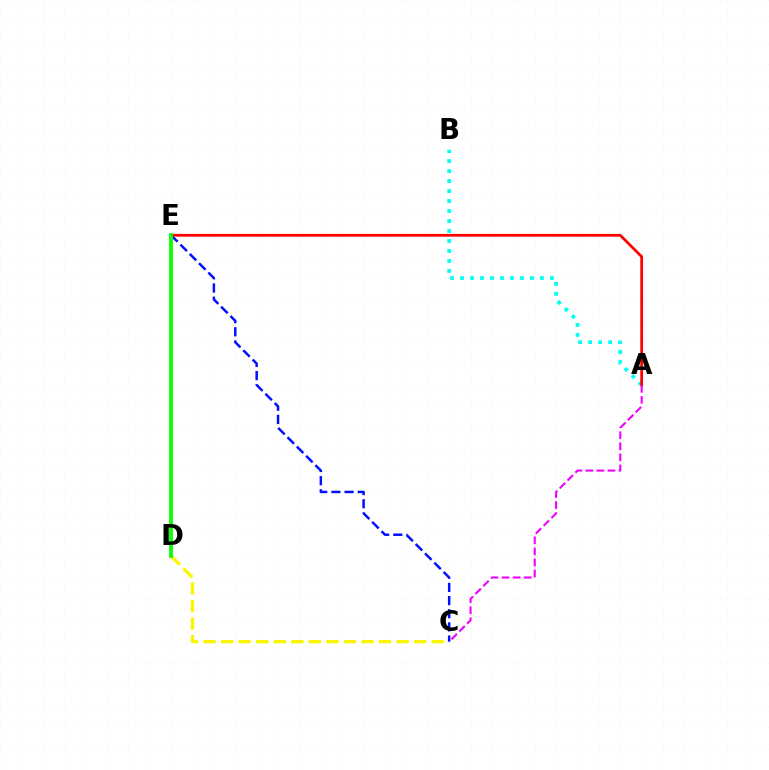{('C', 'E'): [{'color': '#0010ff', 'line_style': 'dashed', 'thickness': 1.79}], ('A', 'B'): [{'color': '#00fff6', 'line_style': 'dotted', 'thickness': 2.71}], ('A', 'E'): [{'color': '#ff0000', 'line_style': 'solid', 'thickness': 1.98}], ('C', 'D'): [{'color': '#fcf500', 'line_style': 'dashed', 'thickness': 2.38}], ('A', 'C'): [{'color': '#ee00ff', 'line_style': 'dashed', 'thickness': 1.5}], ('D', 'E'): [{'color': '#08ff00', 'line_style': 'solid', 'thickness': 2.71}]}